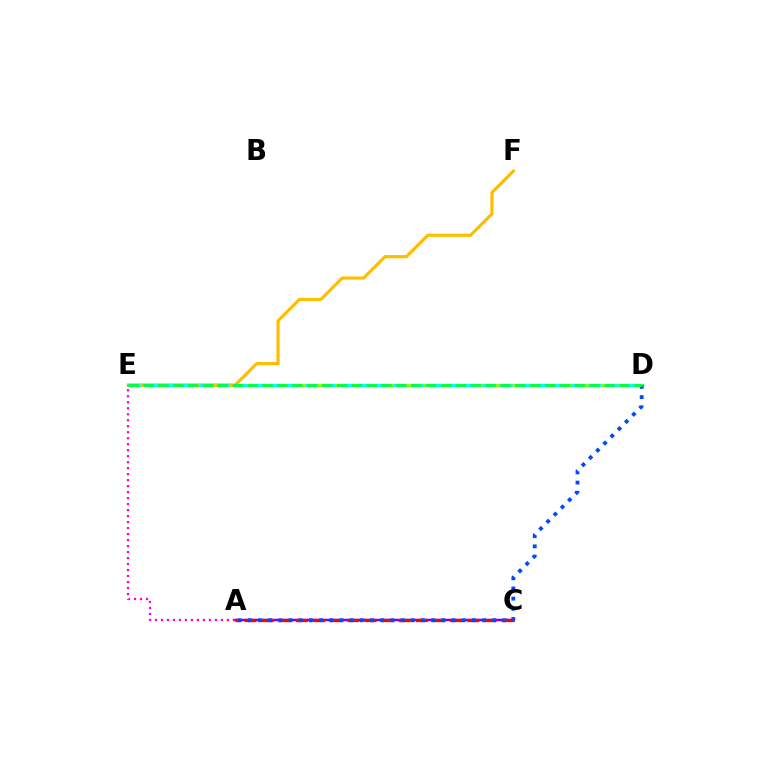{('A', 'C'): [{'color': '#7200ff', 'line_style': 'solid', 'thickness': 1.8}, {'color': '#ff0000', 'line_style': 'dashed', 'thickness': 2.33}], ('D', 'E'): [{'color': '#84ff00', 'line_style': 'solid', 'thickness': 2.06}, {'color': '#00fff6', 'line_style': 'dashed', 'thickness': 2.4}, {'color': '#00ff39', 'line_style': 'dashed', 'thickness': 2.02}], ('E', 'F'): [{'color': '#ffbd00', 'line_style': 'solid', 'thickness': 2.29}], ('A', 'E'): [{'color': '#ff00cf', 'line_style': 'dotted', 'thickness': 1.63}], ('A', 'D'): [{'color': '#004bff', 'line_style': 'dotted', 'thickness': 2.77}]}